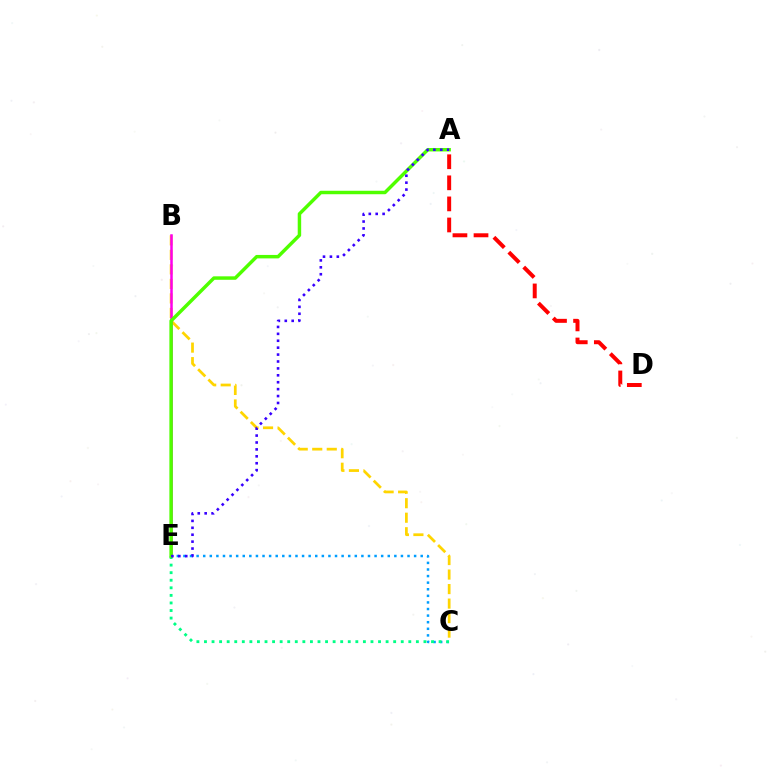{('B', 'C'): [{'color': '#ffd500', 'line_style': 'dashed', 'thickness': 1.97}], ('C', 'E'): [{'color': '#009eff', 'line_style': 'dotted', 'thickness': 1.79}, {'color': '#00ff86', 'line_style': 'dotted', 'thickness': 2.06}], ('B', 'E'): [{'color': '#ff00ed', 'line_style': 'solid', 'thickness': 1.81}], ('A', 'E'): [{'color': '#4fff00', 'line_style': 'solid', 'thickness': 2.49}, {'color': '#3700ff', 'line_style': 'dotted', 'thickness': 1.88}], ('A', 'D'): [{'color': '#ff0000', 'line_style': 'dashed', 'thickness': 2.86}]}